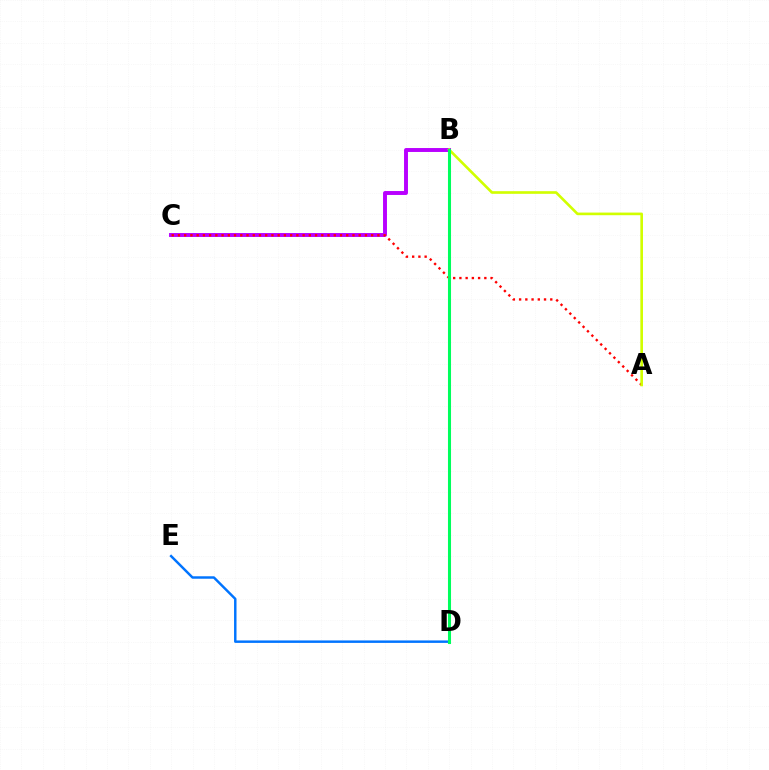{('B', 'C'): [{'color': '#b900ff', 'line_style': 'solid', 'thickness': 2.82}], ('A', 'C'): [{'color': '#ff0000', 'line_style': 'dotted', 'thickness': 1.69}], ('A', 'B'): [{'color': '#d1ff00', 'line_style': 'solid', 'thickness': 1.9}], ('D', 'E'): [{'color': '#0074ff', 'line_style': 'solid', 'thickness': 1.77}], ('B', 'D'): [{'color': '#00ff5c', 'line_style': 'solid', 'thickness': 2.2}]}